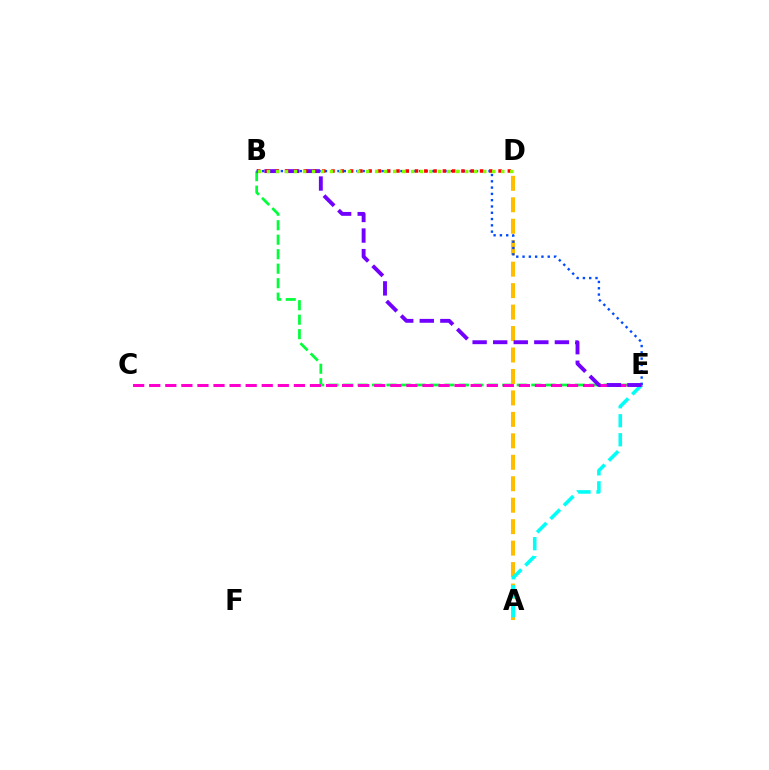{('B', 'E'): [{'color': '#00ff39', 'line_style': 'dashed', 'thickness': 1.97}, {'color': '#004bff', 'line_style': 'dotted', 'thickness': 1.71}, {'color': '#7200ff', 'line_style': 'dashed', 'thickness': 2.79}], ('A', 'D'): [{'color': '#ffbd00', 'line_style': 'dashed', 'thickness': 2.92}], ('C', 'E'): [{'color': '#ff00cf', 'line_style': 'dashed', 'thickness': 2.18}], ('A', 'E'): [{'color': '#00fff6', 'line_style': 'dashed', 'thickness': 2.58}], ('B', 'D'): [{'color': '#ff0000', 'line_style': 'dotted', 'thickness': 2.52}, {'color': '#84ff00', 'line_style': 'dotted', 'thickness': 2.45}]}